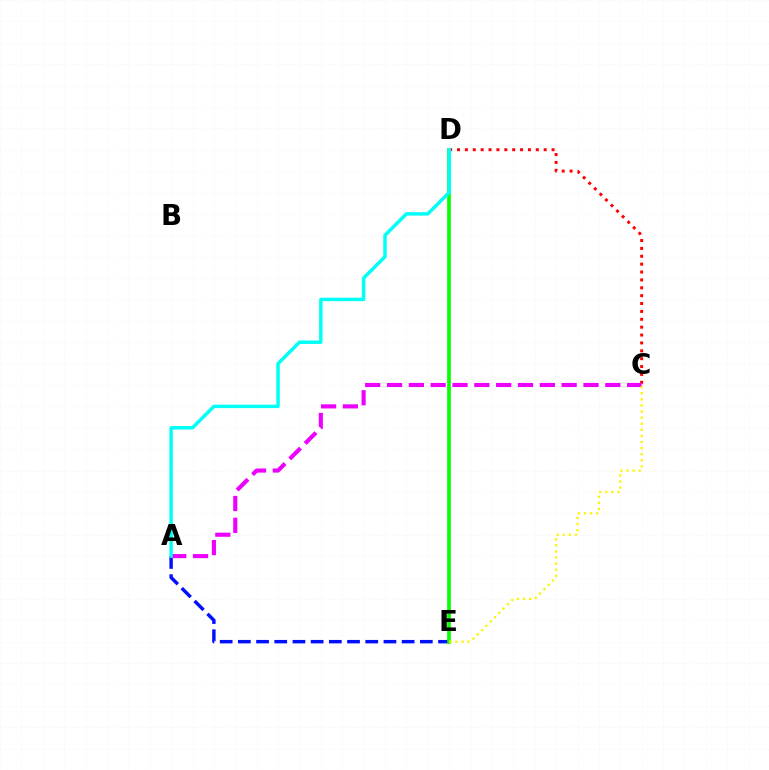{('A', 'E'): [{'color': '#0010ff', 'line_style': 'dashed', 'thickness': 2.47}], ('C', 'D'): [{'color': '#ff0000', 'line_style': 'dotted', 'thickness': 2.14}], ('A', 'C'): [{'color': '#ee00ff', 'line_style': 'dashed', 'thickness': 2.97}], ('D', 'E'): [{'color': '#08ff00', 'line_style': 'solid', 'thickness': 2.66}], ('A', 'D'): [{'color': '#00fff6', 'line_style': 'solid', 'thickness': 2.49}], ('C', 'E'): [{'color': '#fcf500', 'line_style': 'dotted', 'thickness': 1.66}]}